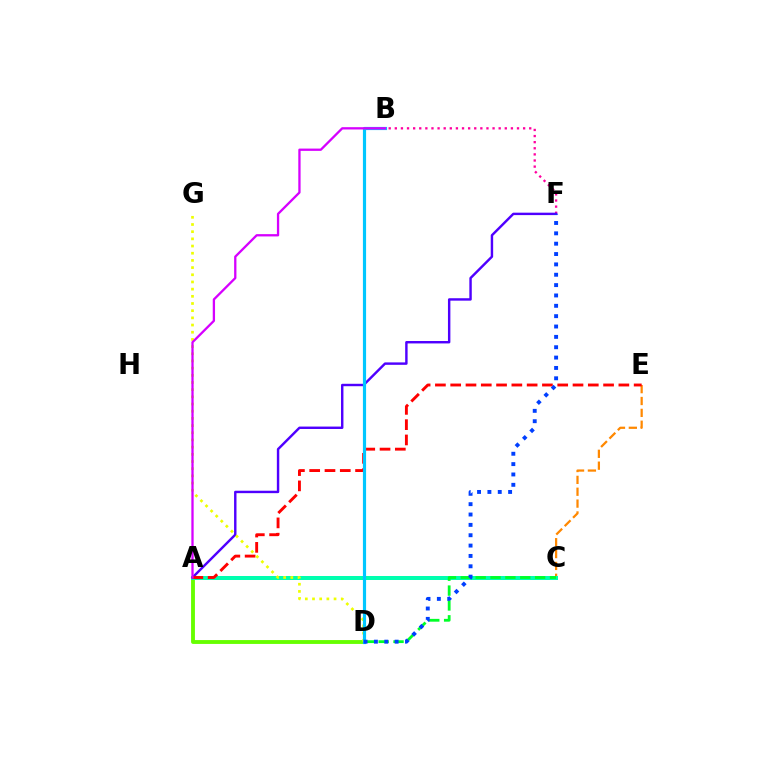{('C', 'E'): [{'color': '#ff8800', 'line_style': 'dashed', 'thickness': 1.61}], ('A', 'D'): [{'color': '#66ff00', 'line_style': 'solid', 'thickness': 2.78}], ('B', 'F'): [{'color': '#ff00a0', 'line_style': 'dotted', 'thickness': 1.66}], ('A', 'C'): [{'color': '#00ffaf', 'line_style': 'solid', 'thickness': 2.88}], ('A', 'F'): [{'color': '#4f00ff', 'line_style': 'solid', 'thickness': 1.75}], ('A', 'E'): [{'color': '#ff0000', 'line_style': 'dashed', 'thickness': 2.08}], ('D', 'G'): [{'color': '#eeff00', 'line_style': 'dotted', 'thickness': 1.95}], ('C', 'D'): [{'color': '#00ff27', 'line_style': 'dashed', 'thickness': 2.02}], ('B', 'D'): [{'color': '#00c7ff', 'line_style': 'solid', 'thickness': 2.28}], ('D', 'F'): [{'color': '#003fff', 'line_style': 'dotted', 'thickness': 2.81}], ('A', 'B'): [{'color': '#d600ff', 'line_style': 'solid', 'thickness': 1.65}]}